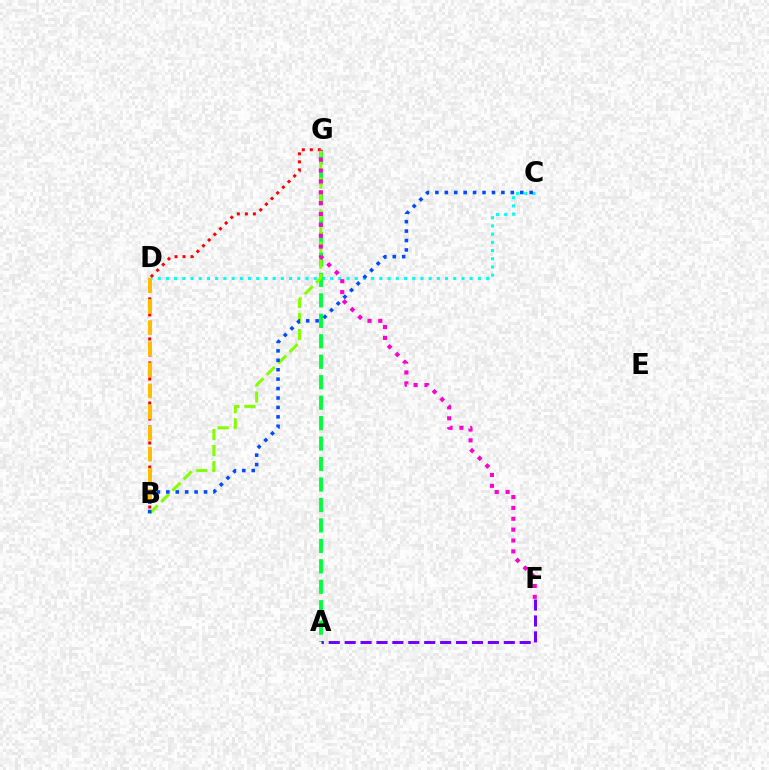{('C', 'D'): [{'color': '#00fff6', 'line_style': 'dotted', 'thickness': 2.23}], ('A', 'G'): [{'color': '#00ff39', 'line_style': 'dashed', 'thickness': 2.78}], ('B', 'G'): [{'color': '#ff0000', 'line_style': 'dotted', 'thickness': 2.17}, {'color': '#84ff00', 'line_style': 'dashed', 'thickness': 2.18}], ('B', 'D'): [{'color': '#ffbd00', 'line_style': 'dashed', 'thickness': 2.87}], ('A', 'F'): [{'color': '#7200ff', 'line_style': 'dashed', 'thickness': 2.16}], ('B', 'C'): [{'color': '#004bff', 'line_style': 'dotted', 'thickness': 2.56}], ('F', 'G'): [{'color': '#ff00cf', 'line_style': 'dotted', 'thickness': 2.95}]}